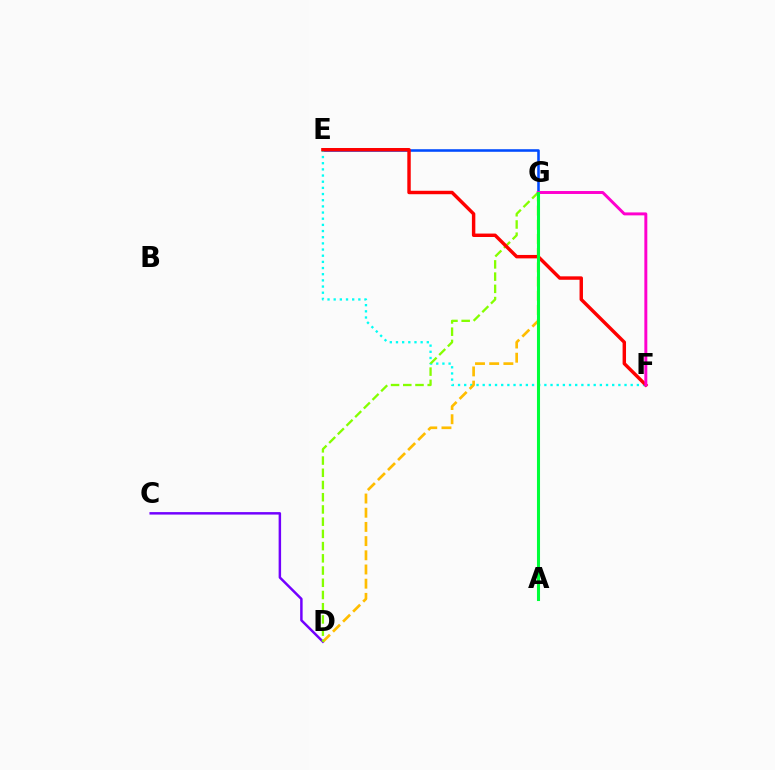{('C', 'D'): [{'color': '#7200ff', 'line_style': 'solid', 'thickness': 1.78}], ('E', 'G'): [{'color': '#004bff', 'line_style': 'solid', 'thickness': 1.85}], ('E', 'F'): [{'color': '#00fff6', 'line_style': 'dotted', 'thickness': 1.68}, {'color': '#ff0000', 'line_style': 'solid', 'thickness': 2.47}], ('D', 'G'): [{'color': '#ffbd00', 'line_style': 'dashed', 'thickness': 1.93}, {'color': '#84ff00', 'line_style': 'dashed', 'thickness': 1.66}], ('F', 'G'): [{'color': '#ff00cf', 'line_style': 'solid', 'thickness': 2.13}], ('A', 'G'): [{'color': '#00ff39', 'line_style': 'solid', 'thickness': 2.21}]}